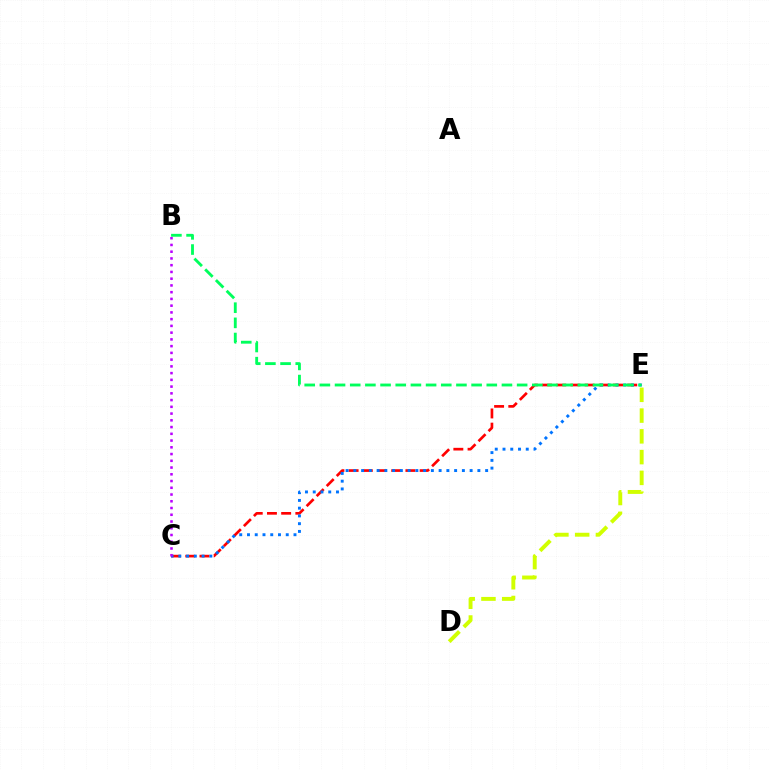{('C', 'E'): [{'color': '#ff0000', 'line_style': 'dashed', 'thickness': 1.93}, {'color': '#0074ff', 'line_style': 'dotted', 'thickness': 2.11}], ('D', 'E'): [{'color': '#d1ff00', 'line_style': 'dashed', 'thickness': 2.82}], ('B', 'C'): [{'color': '#b900ff', 'line_style': 'dotted', 'thickness': 1.83}], ('B', 'E'): [{'color': '#00ff5c', 'line_style': 'dashed', 'thickness': 2.06}]}